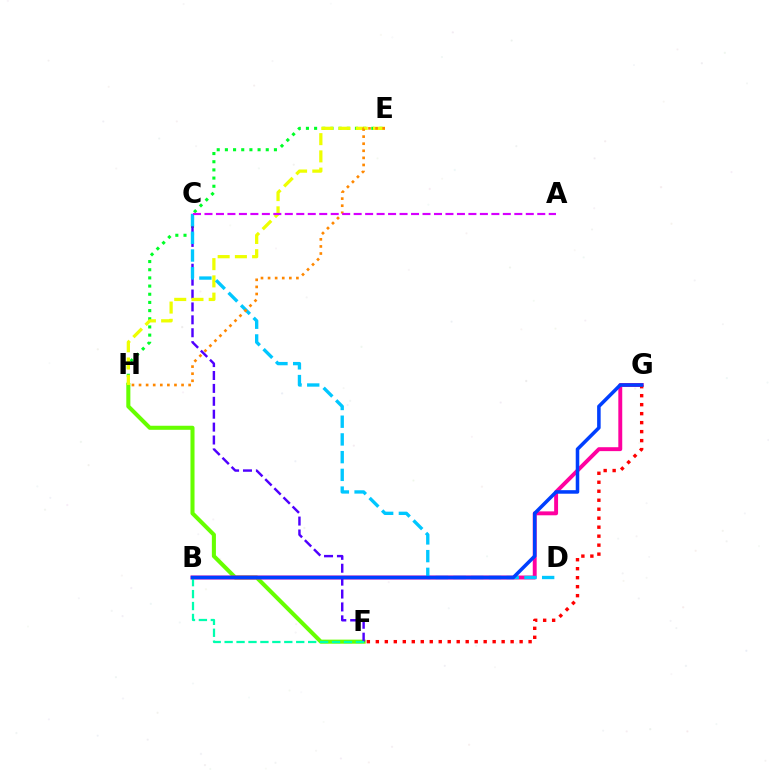{('F', 'H'): [{'color': '#66ff00', 'line_style': 'solid', 'thickness': 2.92}], ('B', 'G'): [{'color': '#ff00a0', 'line_style': 'solid', 'thickness': 2.82}, {'color': '#003fff', 'line_style': 'solid', 'thickness': 2.55}], ('F', 'G'): [{'color': '#ff0000', 'line_style': 'dotted', 'thickness': 2.44}], ('E', 'H'): [{'color': '#00ff27', 'line_style': 'dotted', 'thickness': 2.22}, {'color': '#eeff00', 'line_style': 'dashed', 'thickness': 2.34}, {'color': '#ff8800', 'line_style': 'dotted', 'thickness': 1.93}], ('C', 'F'): [{'color': '#4f00ff', 'line_style': 'dashed', 'thickness': 1.75}], ('C', 'D'): [{'color': '#00c7ff', 'line_style': 'dashed', 'thickness': 2.41}], ('B', 'F'): [{'color': '#00ffaf', 'line_style': 'dashed', 'thickness': 1.62}], ('A', 'C'): [{'color': '#d600ff', 'line_style': 'dashed', 'thickness': 1.56}]}